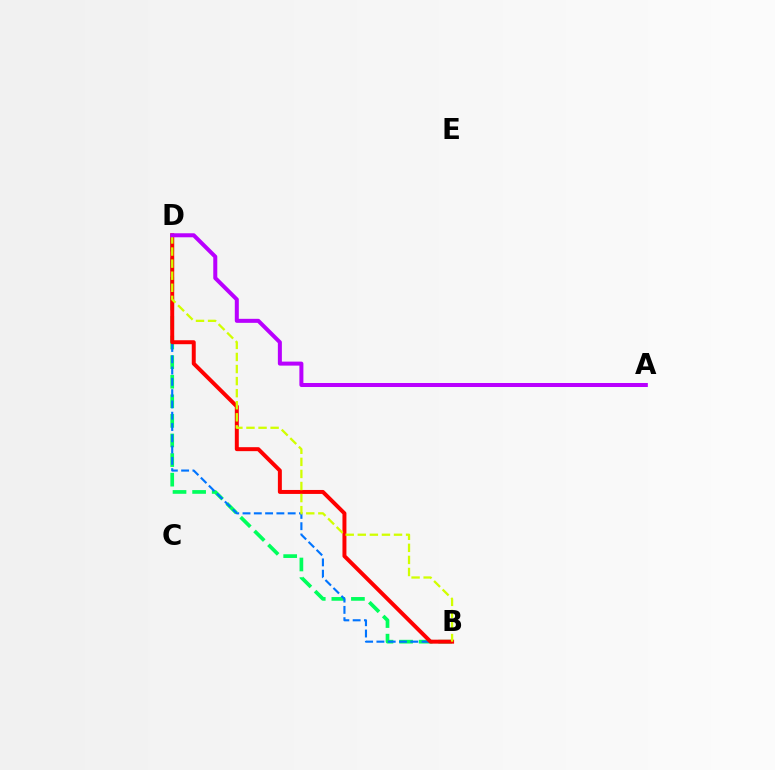{('B', 'D'): [{'color': '#00ff5c', 'line_style': 'dashed', 'thickness': 2.66}, {'color': '#0074ff', 'line_style': 'dashed', 'thickness': 1.53}, {'color': '#ff0000', 'line_style': 'solid', 'thickness': 2.85}, {'color': '#d1ff00', 'line_style': 'dashed', 'thickness': 1.64}], ('A', 'D'): [{'color': '#b900ff', 'line_style': 'solid', 'thickness': 2.89}]}